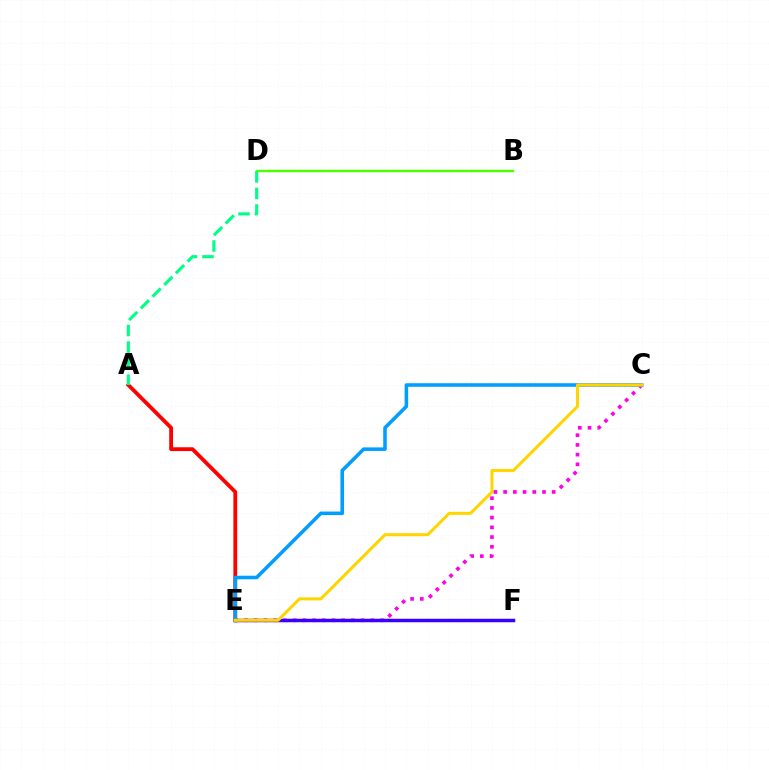{('C', 'E'): [{'color': '#ff00ed', 'line_style': 'dotted', 'thickness': 2.64}, {'color': '#009eff', 'line_style': 'solid', 'thickness': 2.56}, {'color': '#ffd500', 'line_style': 'solid', 'thickness': 2.18}], ('E', 'F'): [{'color': '#3700ff', 'line_style': 'solid', 'thickness': 2.5}], ('B', 'D'): [{'color': '#4fff00', 'line_style': 'solid', 'thickness': 1.74}], ('A', 'E'): [{'color': '#ff0000', 'line_style': 'solid', 'thickness': 2.74}], ('A', 'D'): [{'color': '#00ff86', 'line_style': 'dashed', 'thickness': 2.25}]}